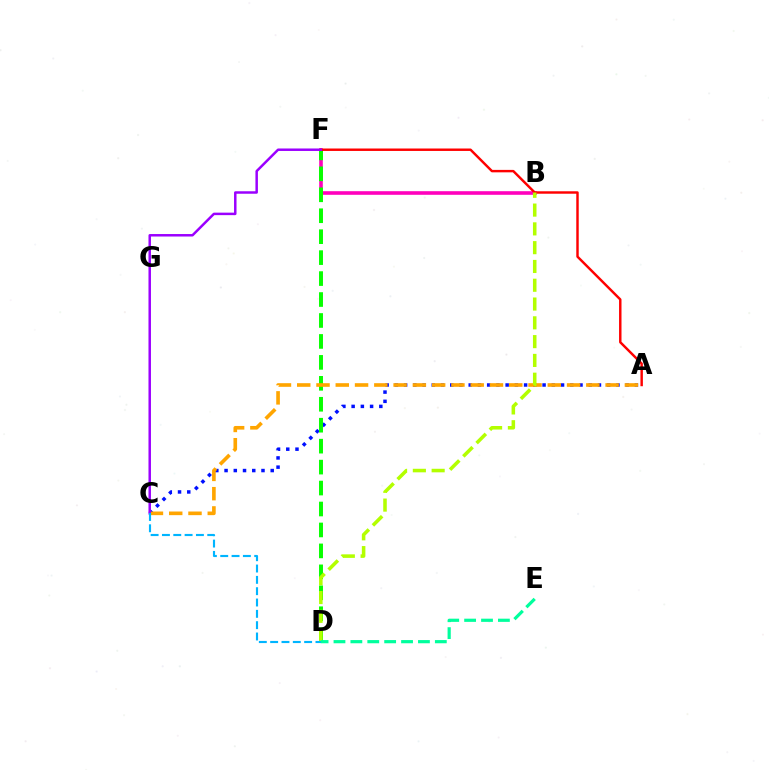{('A', 'C'): [{'color': '#0010ff', 'line_style': 'dotted', 'thickness': 2.51}, {'color': '#ffa500', 'line_style': 'dashed', 'thickness': 2.62}], ('B', 'F'): [{'color': '#ff00bd', 'line_style': 'solid', 'thickness': 2.6}], ('D', 'F'): [{'color': '#08ff00', 'line_style': 'dashed', 'thickness': 2.85}], ('A', 'F'): [{'color': '#ff0000', 'line_style': 'solid', 'thickness': 1.76}], ('C', 'F'): [{'color': '#9b00ff', 'line_style': 'solid', 'thickness': 1.79}], ('B', 'D'): [{'color': '#b3ff00', 'line_style': 'dashed', 'thickness': 2.55}], ('C', 'D'): [{'color': '#00b5ff', 'line_style': 'dashed', 'thickness': 1.54}], ('D', 'E'): [{'color': '#00ff9d', 'line_style': 'dashed', 'thickness': 2.29}]}